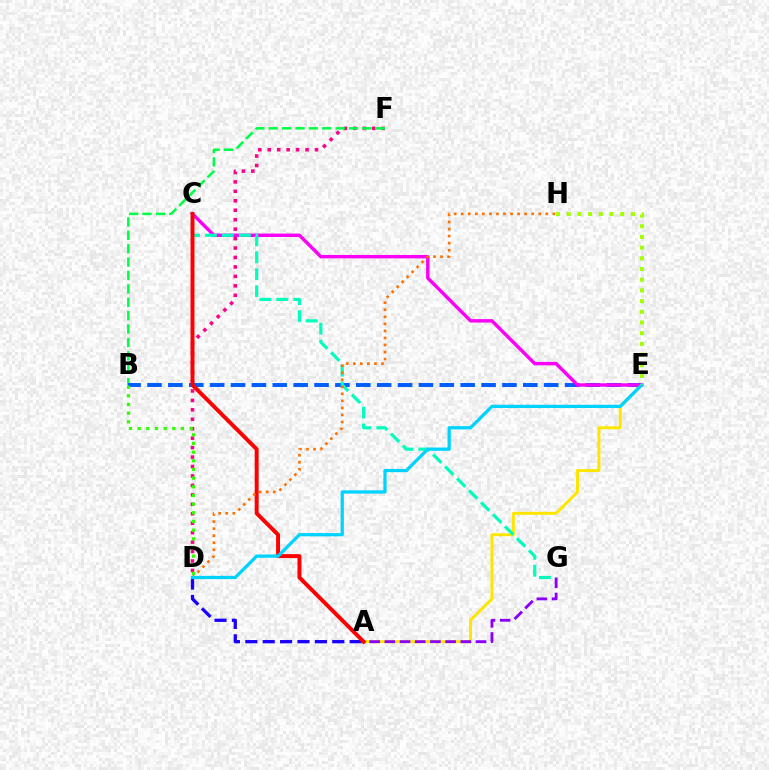{('D', 'F'): [{'color': '#ff0088', 'line_style': 'dotted', 'thickness': 2.57}], ('B', 'F'): [{'color': '#00ff45', 'line_style': 'dashed', 'thickness': 1.82}], ('A', 'D'): [{'color': '#1900ff', 'line_style': 'dashed', 'thickness': 2.36}], ('B', 'E'): [{'color': '#005dff', 'line_style': 'dashed', 'thickness': 2.84}], ('A', 'E'): [{'color': '#ffe600', 'line_style': 'solid', 'thickness': 2.14}], ('C', 'E'): [{'color': '#fa00f9', 'line_style': 'solid', 'thickness': 2.46}], ('A', 'G'): [{'color': '#8a00ff', 'line_style': 'dashed', 'thickness': 2.06}], ('C', 'G'): [{'color': '#00ffbb', 'line_style': 'dashed', 'thickness': 2.3}], ('A', 'C'): [{'color': '#ff0000', 'line_style': 'solid', 'thickness': 2.84}], ('B', 'D'): [{'color': '#31ff00', 'line_style': 'dotted', 'thickness': 2.35}], ('D', 'H'): [{'color': '#ff7000', 'line_style': 'dotted', 'thickness': 1.91}], ('D', 'E'): [{'color': '#00d3ff', 'line_style': 'solid', 'thickness': 2.35}], ('E', 'H'): [{'color': '#a2ff00', 'line_style': 'dotted', 'thickness': 2.91}]}